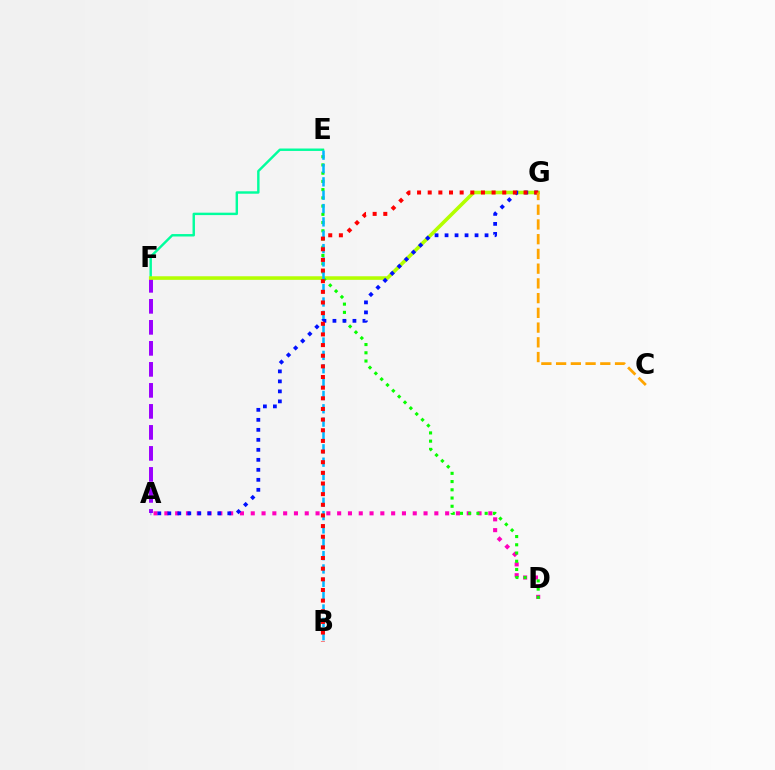{('E', 'F'): [{'color': '#00ff9d', 'line_style': 'solid', 'thickness': 1.75}], ('A', 'F'): [{'color': '#9b00ff', 'line_style': 'dashed', 'thickness': 2.85}], ('F', 'G'): [{'color': '#b3ff00', 'line_style': 'solid', 'thickness': 2.58}], ('A', 'D'): [{'color': '#ff00bd', 'line_style': 'dotted', 'thickness': 2.93}], ('D', 'E'): [{'color': '#08ff00', 'line_style': 'dotted', 'thickness': 2.24}], ('B', 'E'): [{'color': '#00b5ff', 'line_style': 'dashed', 'thickness': 1.81}], ('A', 'G'): [{'color': '#0010ff', 'line_style': 'dotted', 'thickness': 2.72}], ('B', 'G'): [{'color': '#ff0000', 'line_style': 'dotted', 'thickness': 2.89}], ('C', 'G'): [{'color': '#ffa500', 'line_style': 'dashed', 'thickness': 2.0}]}